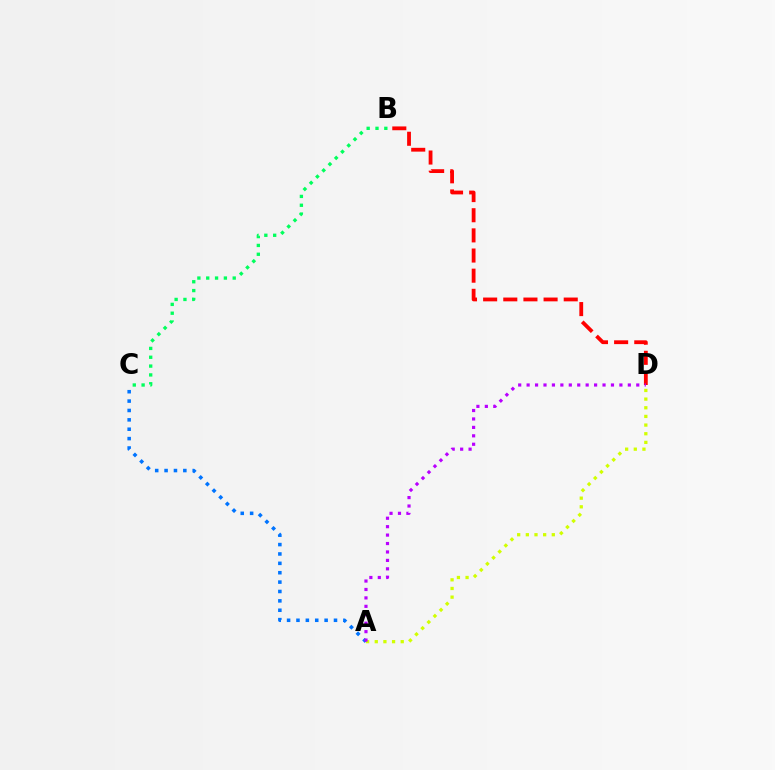{('B', 'C'): [{'color': '#00ff5c', 'line_style': 'dotted', 'thickness': 2.4}], ('A', 'C'): [{'color': '#0074ff', 'line_style': 'dotted', 'thickness': 2.55}], ('A', 'D'): [{'color': '#d1ff00', 'line_style': 'dotted', 'thickness': 2.35}, {'color': '#b900ff', 'line_style': 'dotted', 'thickness': 2.29}], ('B', 'D'): [{'color': '#ff0000', 'line_style': 'dashed', 'thickness': 2.74}]}